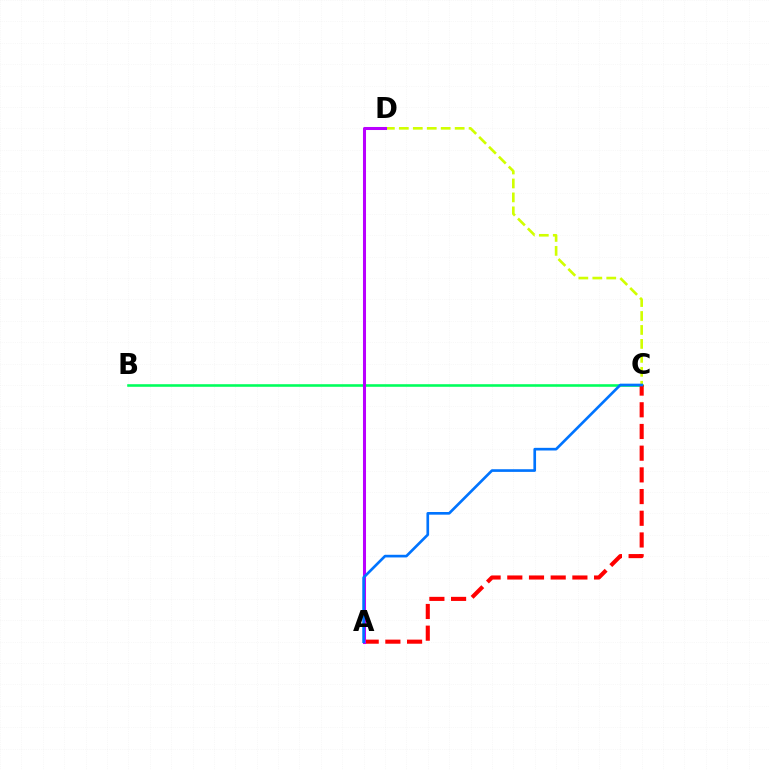{('B', 'C'): [{'color': '#00ff5c', 'line_style': 'solid', 'thickness': 1.86}], ('A', 'C'): [{'color': '#ff0000', 'line_style': 'dashed', 'thickness': 2.95}, {'color': '#0074ff', 'line_style': 'solid', 'thickness': 1.92}], ('C', 'D'): [{'color': '#d1ff00', 'line_style': 'dashed', 'thickness': 1.9}], ('A', 'D'): [{'color': '#b900ff', 'line_style': 'solid', 'thickness': 2.19}]}